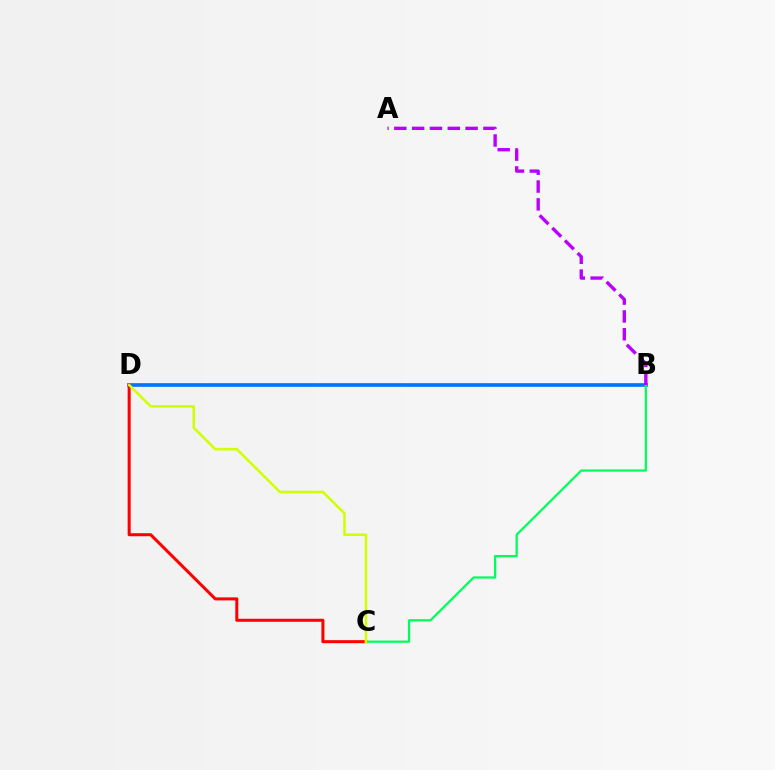{('B', 'D'): [{'color': '#0074ff', 'line_style': 'solid', 'thickness': 2.64}], ('C', 'D'): [{'color': '#ff0000', 'line_style': 'solid', 'thickness': 2.19}, {'color': '#d1ff00', 'line_style': 'solid', 'thickness': 1.83}], ('B', 'C'): [{'color': '#00ff5c', 'line_style': 'solid', 'thickness': 1.63}], ('A', 'B'): [{'color': '#b900ff', 'line_style': 'dashed', 'thickness': 2.42}]}